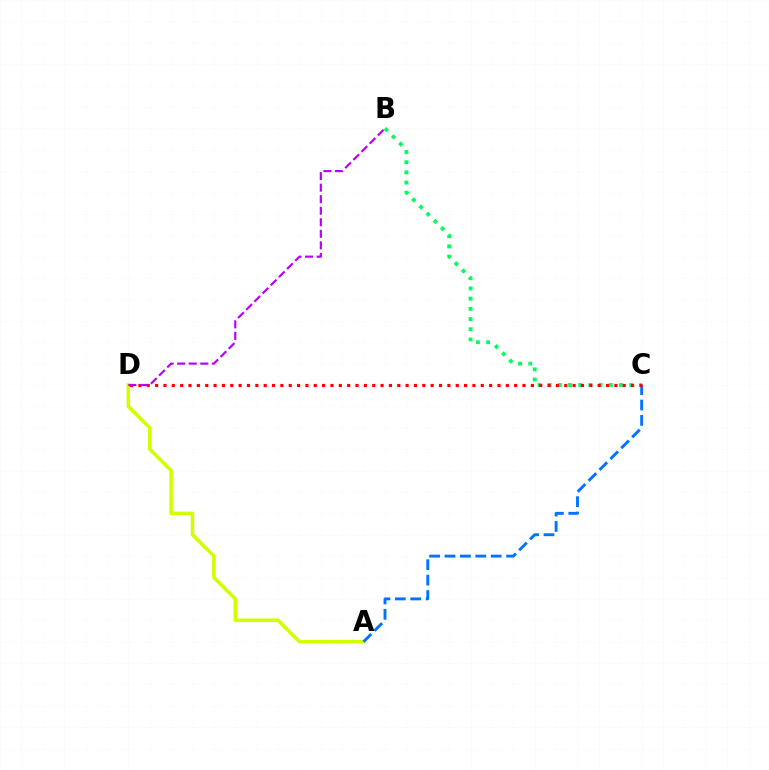{('A', 'D'): [{'color': '#d1ff00', 'line_style': 'solid', 'thickness': 2.54}], ('A', 'C'): [{'color': '#0074ff', 'line_style': 'dashed', 'thickness': 2.09}], ('B', 'C'): [{'color': '#00ff5c', 'line_style': 'dotted', 'thickness': 2.77}], ('C', 'D'): [{'color': '#ff0000', 'line_style': 'dotted', 'thickness': 2.27}], ('B', 'D'): [{'color': '#b900ff', 'line_style': 'dashed', 'thickness': 1.57}]}